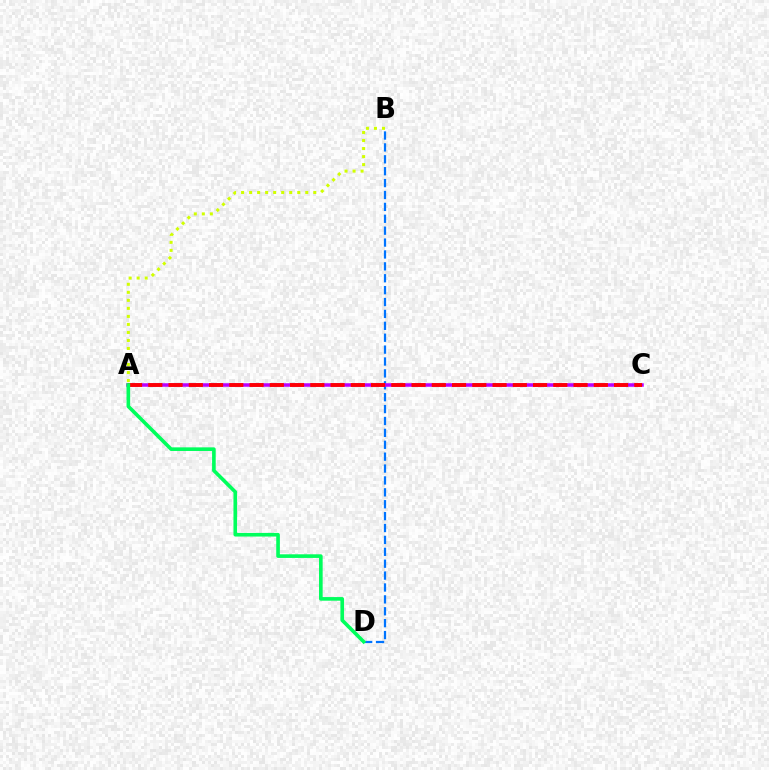{('B', 'D'): [{'color': '#0074ff', 'line_style': 'dashed', 'thickness': 1.62}], ('A', 'C'): [{'color': '#b900ff', 'line_style': 'solid', 'thickness': 2.53}, {'color': '#ff0000', 'line_style': 'dashed', 'thickness': 2.75}], ('A', 'B'): [{'color': '#d1ff00', 'line_style': 'dotted', 'thickness': 2.18}], ('A', 'D'): [{'color': '#00ff5c', 'line_style': 'solid', 'thickness': 2.61}]}